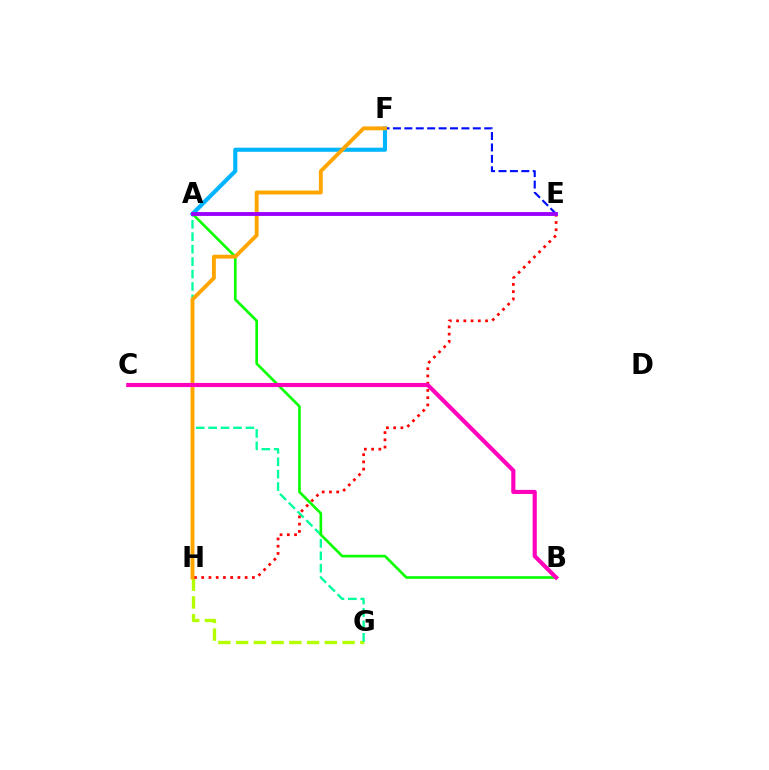{('G', 'H'): [{'color': '#b3ff00', 'line_style': 'dashed', 'thickness': 2.41}], ('A', 'G'): [{'color': '#00ff9d', 'line_style': 'dashed', 'thickness': 1.69}], ('A', 'B'): [{'color': '#08ff00', 'line_style': 'solid', 'thickness': 1.91}], ('E', 'H'): [{'color': '#ff0000', 'line_style': 'dotted', 'thickness': 1.97}], ('A', 'F'): [{'color': '#00b5ff', 'line_style': 'solid', 'thickness': 2.96}], ('E', 'F'): [{'color': '#0010ff', 'line_style': 'dashed', 'thickness': 1.55}], ('F', 'H'): [{'color': '#ffa500', 'line_style': 'solid', 'thickness': 2.79}], ('A', 'E'): [{'color': '#9b00ff', 'line_style': 'solid', 'thickness': 2.78}], ('B', 'C'): [{'color': '#ff00bd', 'line_style': 'solid', 'thickness': 2.98}]}